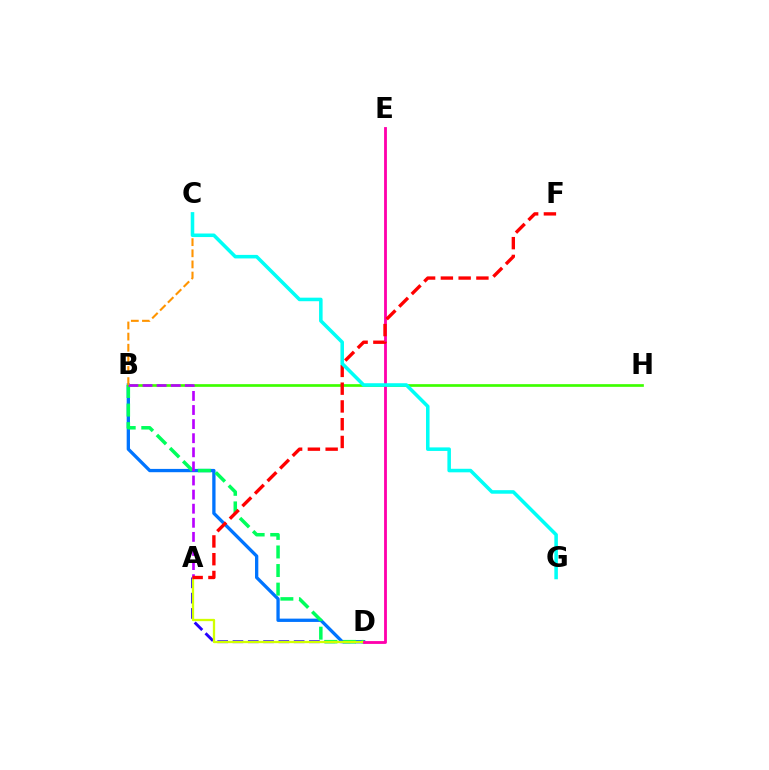{('A', 'D'): [{'color': '#2500ff', 'line_style': 'dashed', 'thickness': 2.08}, {'color': '#d1ff00', 'line_style': 'solid', 'thickness': 1.66}], ('B', 'D'): [{'color': '#0074ff', 'line_style': 'solid', 'thickness': 2.38}, {'color': '#00ff5c', 'line_style': 'dashed', 'thickness': 2.52}], ('B', 'H'): [{'color': '#3dff00', 'line_style': 'solid', 'thickness': 1.94}], ('A', 'B'): [{'color': '#b900ff', 'line_style': 'dashed', 'thickness': 1.92}], ('D', 'E'): [{'color': '#ff00ac', 'line_style': 'solid', 'thickness': 2.04}], ('B', 'C'): [{'color': '#ff9400', 'line_style': 'dashed', 'thickness': 1.51}], ('A', 'F'): [{'color': '#ff0000', 'line_style': 'dashed', 'thickness': 2.41}], ('C', 'G'): [{'color': '#00fff6', 'line_style': 'solid', 'thickness': 2.55}]}